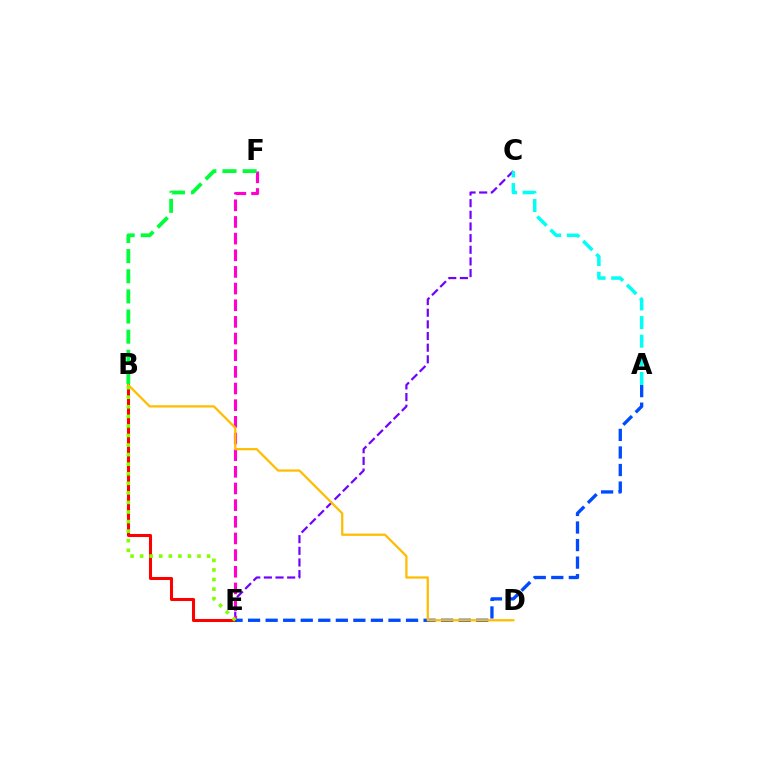{('C', 'E'): [{'color': '#7200ff', 'line_style': 'dashed', 'thickness': 1.58}], ('E', 'F'): [{'color': '#ff00cf', 'line_style': 'dashed', 'thickness': 2.26}], ('B', 'E'): [{'color': '#ff0000', 'line_style': 'solid', 'thickness': 2.19}, {'color': '#84ff00', 'line_style': 'dotted', 'thickness': 2.6}], ('A', 'E'): [{'color': '#004bff', 'line_style': 'dashed', 'thickness': 2.38}], ('B', 'D'): [{'color': '#ffbd00', 'line_style': 'solid', 'thickness': 1.62}], ('A', 'C'): [{'color': '#00fff6', 'line_style': 'dashed', 'thickness': 2.53}], ('B', 'F'): [{'color': '#00ff39', 'line_style': 'dashed', 'thickness': 2.74}]}